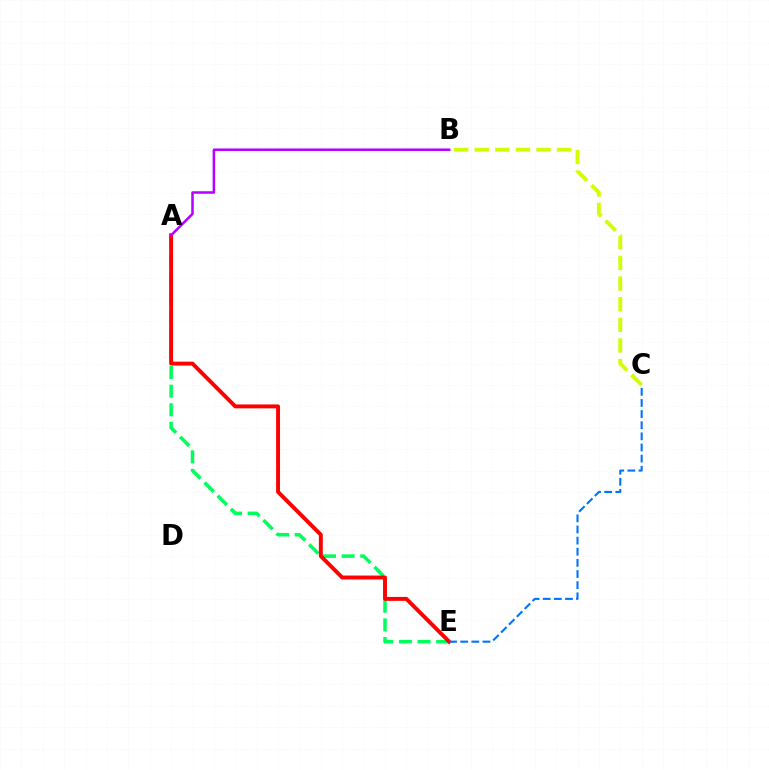{('A', 'E'): [{'color': '#00ff5c', 'line_style': 'dashed', 'thickness': 2.53}, {'color': '#ff0000', 'line_style': 'solid', 'thickness': 2.82}], ('A', 'B'): [{'color': '#b900ff', 'line_style': 'solid', 'thickness': 1.82}], ('C', 'E'): [{'color': '#0074ff', 'line_style': 'dashed', 'thickness': 1.51}], ('B', 'C'): [{'color': '#d1ff00', 'line_style': 'dashed', 'thickness': 2.8}]}